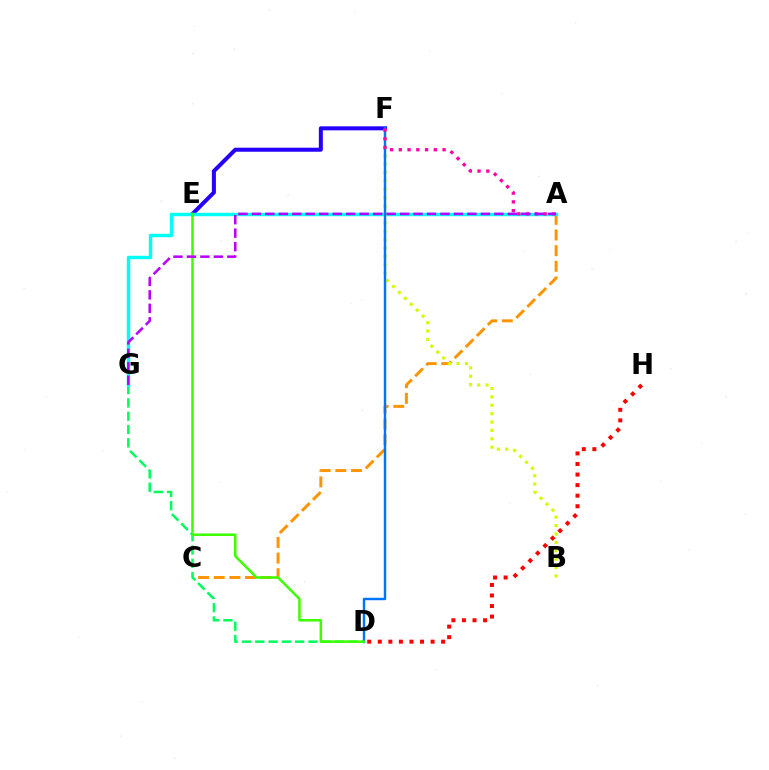{('A', 'C'): [{'color': '#ff9400', 'line_style': 'dashed', 'thickness': 2.13}], ('D', 'H'): [{'color': '#ff0000', 'line_style': 'dotted', 'thickness': 2.87}], ('D', 'G'): [{'color': '#00ff5c', 'line_style': 'dashed', 'thickness': 1.81}], ('E', 'F'): [{'color': '#2500ff', 'line_style': 'solid', 'thickness': 2.89}], ('A', 'G'): [{'color': '#00fff6', 'line_style': 'solid', 'thickness': 2.47}, {'color': '#b900ff', 'line_style': 'dashed', 'thickness': 1.83}], ('B', 'F'): [{'color': '#d1ff00', 'line_style': 'dotted', 'thickness': 2.28}], ('D', 'F'): [{'color': '#0074ff', 'line_style': 'solid', 'thickness': 1.75}], ('A', 'F'): [{'color': '#ff00ac', 'line_style': 'dotted', 'thickness': 2.38}], ('D', 'E'): [{'color': '#3dff00', 'line_style': 'solid', 'thickness': 1.81}]}